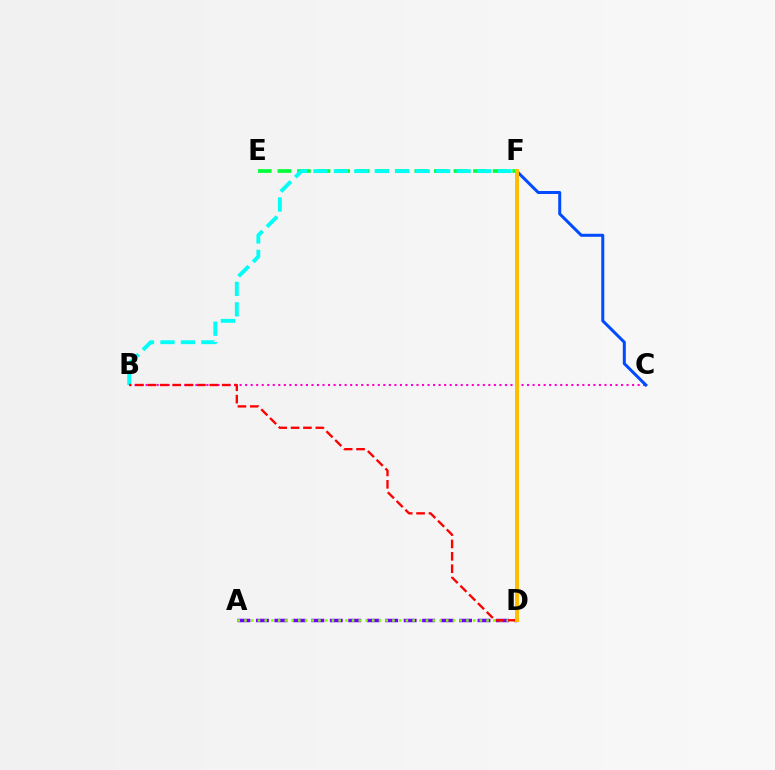{('B', 'C'): [{'color': '#ff00cf', 'line_style': 'dotted', 'thickness': 1.5}], ('C', 'F'): [{'color': '#004bff', 'line_style': 'solid', 'thickness': 2.17}], ('A', 'D'): [{'color': '#7200ff', 'line_style': 'dashed', 'thickness': 2.51}, {'color': '#84ff00', 'line_style': 'dotted', 'thickness': 1.83}], ('E', 'F'): [{'color': '#00ff39', 'line_style': 'dashed', 'thickness': 2.66}], ('B', 'F'): [{'color': '#00fff6', 'line_style': 'dashed', 'thickness': 2.78}], ('B', 'D'): [{'color': '#ff0000', 'line_style': 'dashed', 'thickness': 1.68}], ('D', 'F'): [{'color': '#ffbd00', 'line_style': 'solid', 'thickness': 2.85}]}